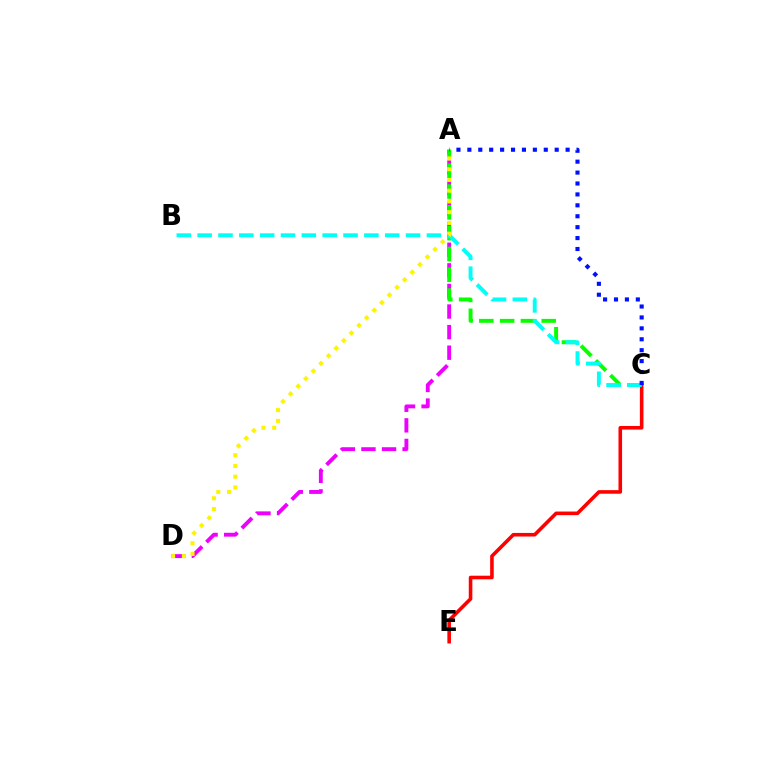{('A', 'D'): [{'color': '#ee00ff', 'line_style': 'dashed', 'thickness': 2.8}, {'color': '#fcf500', 'line_style': 'dotted', 'thickness': 2.92}], ('A', 'C'): [{'color': '#08ff00', 'line_style': 'dashed', 'thickness': 2.83}, {'color': '#0010ff', 'line_style': 'dotted', 'thickness': 2.97}], ('C', 'E'): [{'color': '#ff0000', 'line_style': 'solid', 'thickness': 2.58}], ('B', 'C'): [{'color': '#00fff6', 'line_style': 'dashed', 'thickness': 2.83}]}